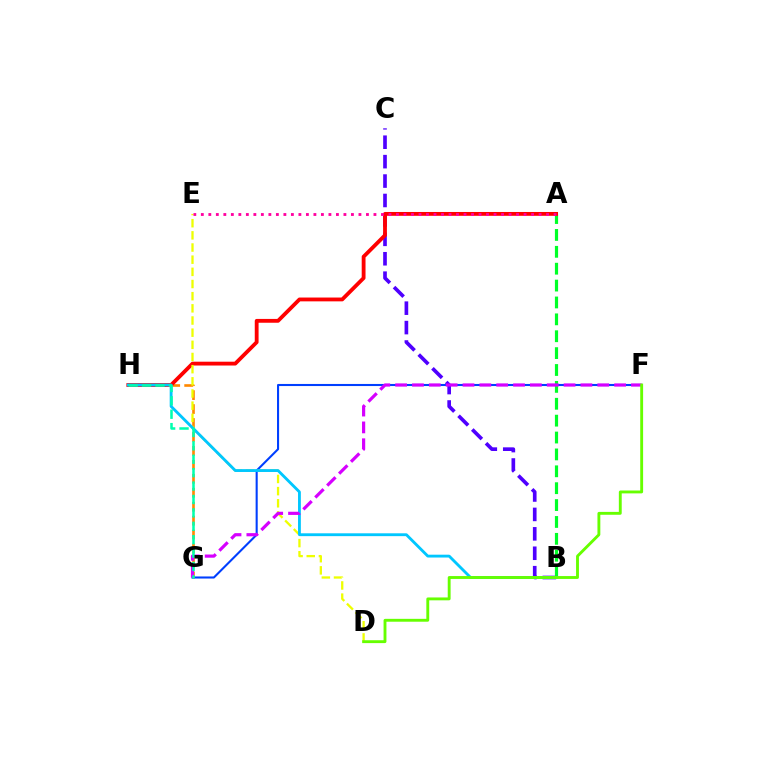{('B', 'C'): [{'color': '#4f00ff', 'line_style': 'dashed', 'thickness': 2.64}], ('A', 'B'): [{'color': '#00ff27', 'line_style': 'dashed', 'thickness': 2.29}], ('G', 'H'): [{'color': '#ff8800', 'line_style': 'dashed', 'thickness': 1.89}, {'color': '#00ffaf', 'line_style': 'dashed', 'thickness': 1.82}], ('A', 'H'): [{'color': '#ff0000', 'line_style': 'solid', 'thickness': 2.75}], ('F', 'G'): [{'color': '#003fff', 'line_style': 'solid', 'thickness': 1.5}, {'color': '#d600ff', 'line_style': 'dashed', 'thickness': 2.29}], ('D', 'E'): [{'color': '#eeff00', 'line_style': 'dashed', 'thickness': 1.65}], ('B', 'H'): [{'color': '#00c7ff', 'line_style': 'solid', 'thickness': 2.05}], ('D', 'F'): [{'color': '#66ff00', 'line_style': 'solid', 'thickness': 2.07}], ('A', 'E'): [{'color': '#ff00a0', 'line_style': 'dotted', 'thickness': 2.04}]}